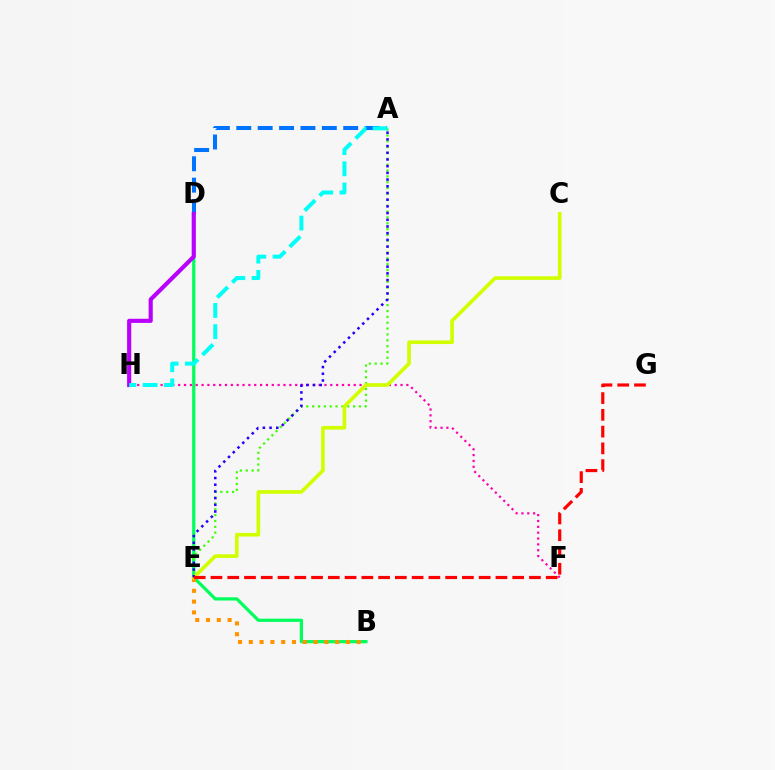{('B', 'D'): [{'color': '#00ff5c', 'line_style': 'solid', 'thickness': 2.32}], ('F', 'H'): [{'color': '#ff00ac', 'line_style': 'dotted', 'thickness': 1.59}], ('A', 'D'): [{'color': '#0074ff', 'line_style': 'dashed', 'thickness': 2.91}], ('B', 'E'): [{'color': '#ff9400', 'line_style': 'dotted', 'thickness': 2.93}], ('A', 'E'): [{'color': '#3dff00', 'line_style': 'dotted', 'thickness': 1.59}, {'color': '#2500ff', 'line_style': 'dotted', 'thickness': 1.82}], ('D', 'H'): [{'color': '#b900ff', 'line_style': 'solid', 'thickness': 2.98}], ('C', 'E'): [{'color': '#d1ff00', 'line_style': 'solid', 'thickness': 2.63}], ('A', 'H'): [{'color': '#00fff6', 'line_style': 'dashed', 'thickness': 2.88}], ('E', 'G'): [{'color': '#ff0000', 'line_style': 'dashed', 'thickness': 2.28}]}